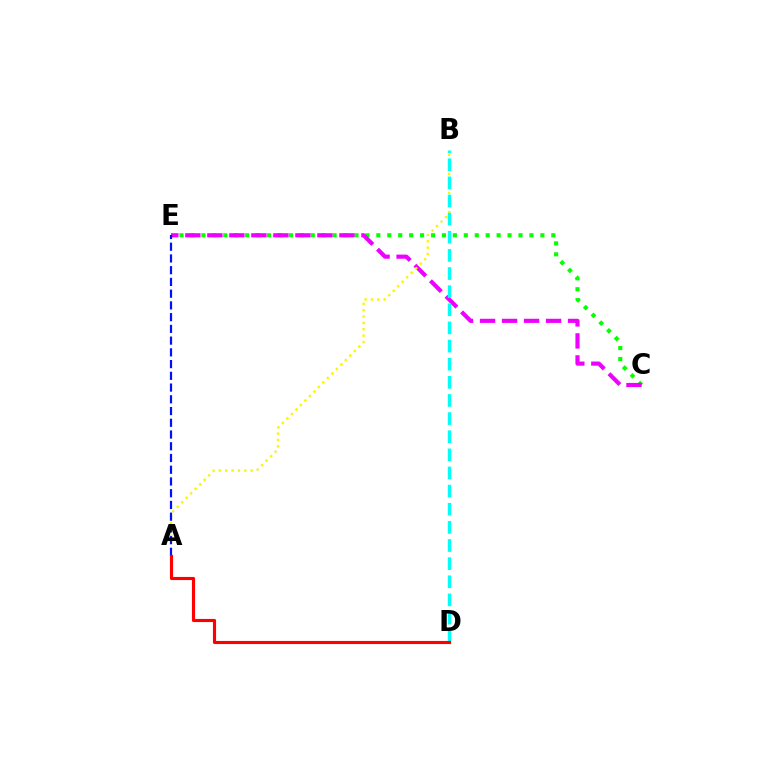{('C', 'E'): [{'color': '#08ff00', 'line_style': 'dotted', 'thickness': 2.97}, {'color': '#ee00ff', 'line_style': 'dashed', 'thickness': 2.99}], ('A', 'B'): [{'color': '#fcf500', 'line_style': 'dotted', 'thickness': 1.73}], ('B', 'D'): [{'color': '#00fff6', 'line_style': 'dashed', 'thickness': 2.46}], ('A', 'E'): [{'color': '#0010ff', 'line_style': 'dashed', 'thickness': 1.59}], ('A', 'D'): [{'color': '#ff0000', 'line_style': 'solid', 'thickness': 2.25}]}